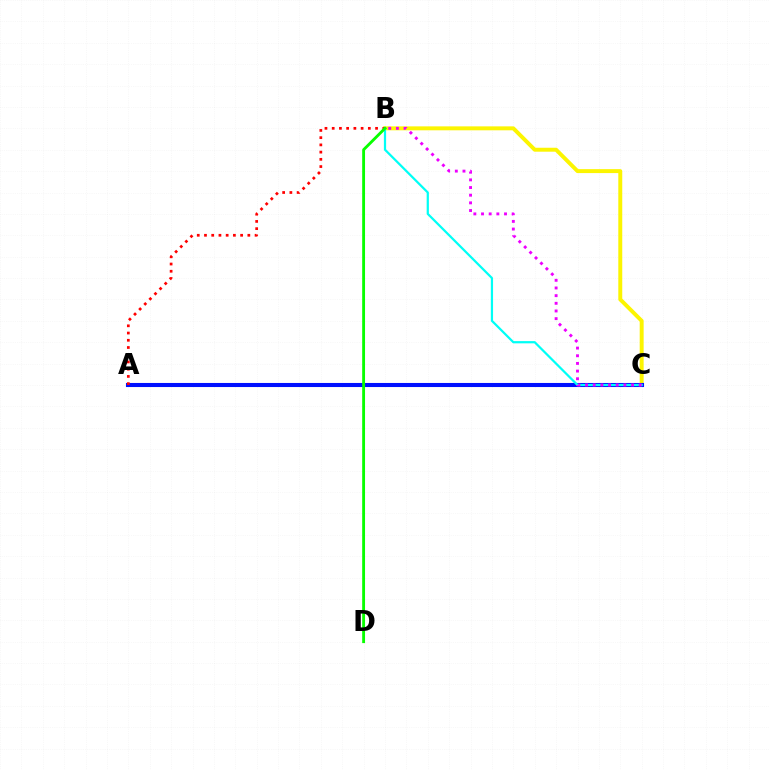{('B', 'C'): [{'color': '#fcf500', 'line_style': 'solid', 'thickness': 2.84}, {'color': '#00fff6', 'line_style': 'solid', 'thickness': 1.6}, {'color': '#ee00ff', 'line_style': 'dotted', 'thickness': 2.08}], ('A', 'C'): [{'color': '#0010ff', 'line_style': 'solid', 'thickness': 2.93}], ('A', 'B'): [{'color': '#ff0000', 'line_style': 'dotted', 'thickness': 1.96}], ('B', 'D'): [{'color': '#08ff00', 'line_style': 'solid', 'thickness': 2.05}]}